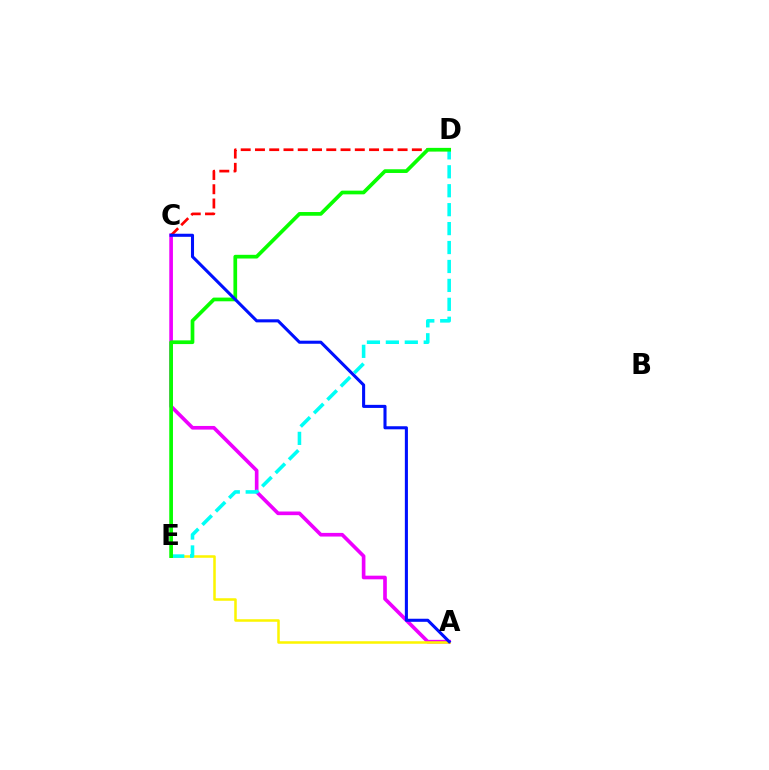{('A', 'C'): [{'color': '#ee00ff', 'line_style': 'solid', 'thickness': 2.63}, {'color': '#0010ff', 'line_style': 'solid', 'thickness': 2.21}], ('C', 'D'): [{'color': '#ff0000', 'line_style': 'dashed', 'thickness': 1.94}], ('A', 'E'): [{'color': '#fcf500', 'line_style': 'solid', 'thickness': 1.82}], ('D', 'E'): [{'color': '#00fff6', 'line_style': 'dashed', 'thickness': 2.57}, {'color': '#08ff00', 'line_style': 'solid', 'thickness': 2.67}]}